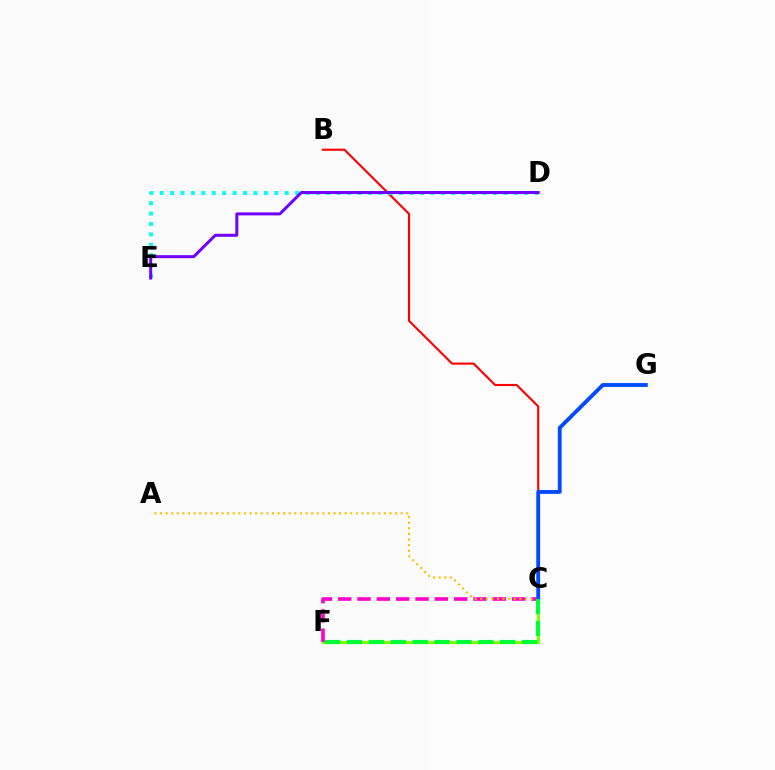{('C', 'F'): [{'color': '#84ff00', 'line_style': 'solid', 'thickness': 2.3}, {'color': '#ff00cf', 'line_style': 'dashed', 'thickness': 2.63}, {'color': '#00ff39', 'line_style': 'dashed', 'thickness': 2.97}], ('B', 'C'): [{'color': '#ff0000', 'line_style': 'solid', 'thickness': 1.53}], ('A', 'C'): [{'color': '#ffbd00', 'line_style': 'dotted', 'thickness': 1.52}], ('D', 'E'): [{'color': '#00fff6', 'line_style': 'dotted', 'thickness': 2.83}, {'color': '#7200ff', 'line_style': 'solid', 'thickness': 2.16}], ('C', 'G'): [{'color': '#004bff', 'line_style': 'solid', 'thickness': 2.77}]}